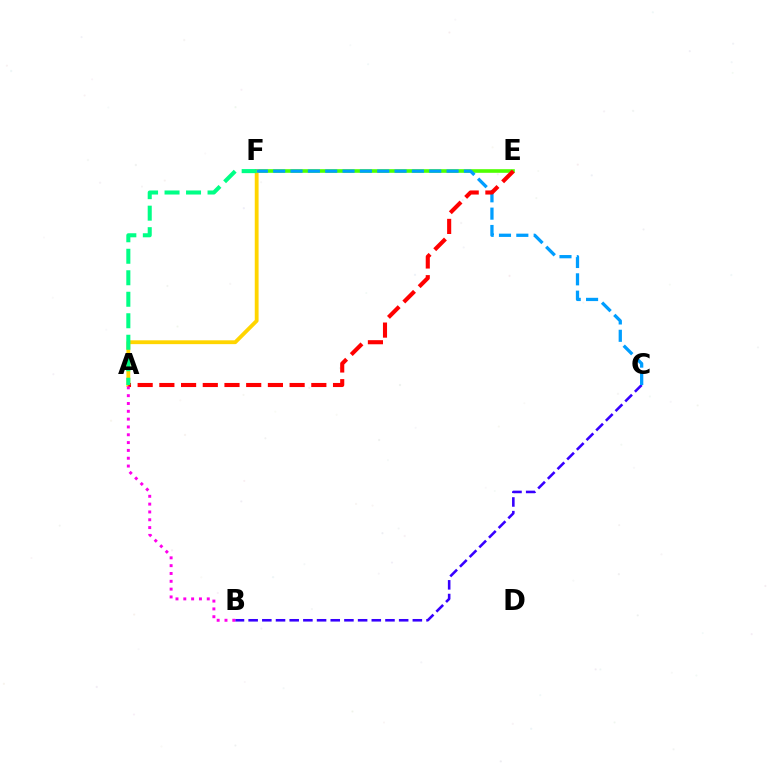{('E', 'F'): [{'color': '#4fff00', 'line_style': 'solid', 'thickness': 2.6}], ('B', 'C'): [{'color': '#3700ff', 'line_style': 'dashed', 'thickness': 1.86}], ('A', 'F'): [{'color': '#ffd500', 'line_style': 'solid', 'thickness': 2.75}, {'color': '#00ff86', 'line_style': 'dashed', 'thickness': 2.92}], ('C', 'F'): [{'color': '#009eff', 'line_style': 'dashed', 'thickness': 2.36}], ('A', 'E'): [{'color': '#ff0000', 'line_style': 'dashed', 'thickness': 2.95}], ('A', 'B'): [{'color': '#ff00ed', 'line_style': 'dotted', 'thickness': 2.13}]}